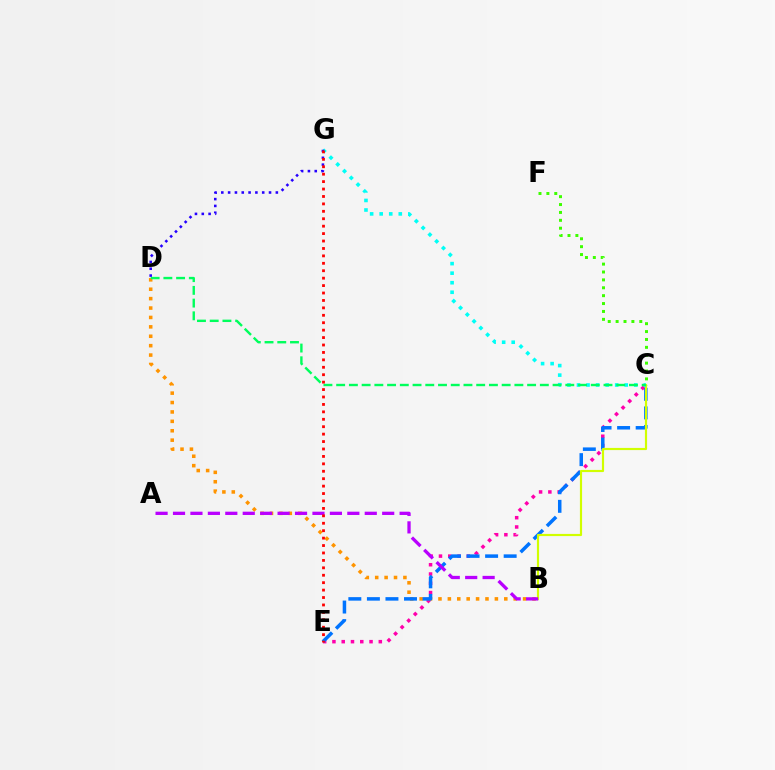{('B', 'D'): [{'color': '#ff9400', 'line_style': 'dotted', 'thickness': 2.56}], ('C', 'E'): [{'color': '#ff00ac', 'line_style': 'dotted', 'thickness': 2.52}, {'color': '#0074ff', 'line_style': 'dashed', 'thickness': 2.52}], ('B', 'C'): [{'color': '#d1ff00', 'line_style': 'solid', 'thickness': 1.56}], ('A', 'B'): [{'color': '#b900ff', 'line_style': 'dashed', 'thickness': 2.37}], ('C', 'G'): [{'color': '#00fff6', 'line_style': 'dotted', 'thickness': 2.59}], ('C', 'D'): [{'color': '#00ff5c', 'line_style': 'dashed', 'thickness': 1.73}], ('D', 'G'): [{'color': '#2500ff', 'line_style': 'dotted', 'thickness': 1.85}], ('E', 'G'): [{'color': '#ff0000', 'line_style': 'dotted', 'thickness': 2.02}], ('C', 'F'): [{'color': '#3dff00', 'line_style': 'dotted', 'thickness': 2.14}]}